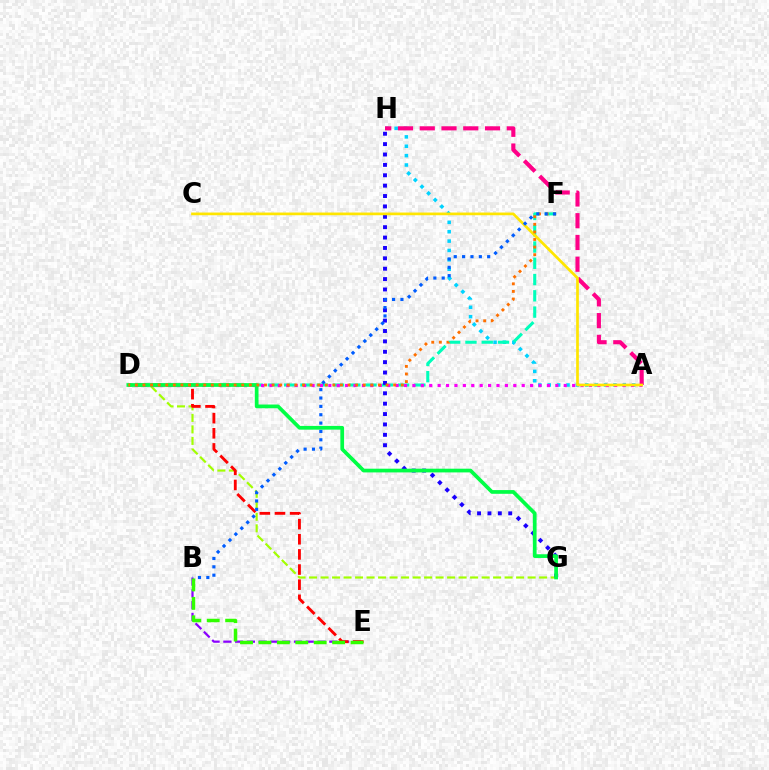{('A', 'H'): [{'color': '#00d3ff', 'line_style': 'dotted', 'thickness': 2.55}, {'color': '#ff0088', 'line_style': 'dashed', 'thickness': 2.96}], ('D', 'G'): [{'color': '#a2ff00', 'line_style': 'dashed', 'thickness': 1.56}, {'color': '#00ff45', 'line_style': 'solid', 'thickness': 2.67}], ('B', 'E'): [{'color': '#8a00ff', 'line_style': 'dashed', 'thickness': 1.6}, {'color': '#31ff00', 'line_style': 'dashed', 'thickness': 2.5}], ('D', 'F'): [{'color': '#00ffbb', 'line_style': 'dashed', 'thickness': 2.21}, {'color': '#ff7000', 'line_style': 'dotted', 'thickness': 2.06}], ('G', 'H'): [{'color': '#1900ff', 'line_style': 'dotted', 'thickness': 2.82}], ('D', 'E'): [{'color': '#ff0000', 'line_style': 'dashed', 'thickness': 2.06}], ('A', 'D'): [{'color': '#fa00f9', 'line_style': 'dotted', 'thickness': 2.28}], ('A', 'C'): [{'color': '#ffe600', 'line_style': 'solid', 'thickness': 1.95}], ('B', 'F'): [{'color': '#005dff', 'line_style': 'dotted', 'thickness': 2.27}]}